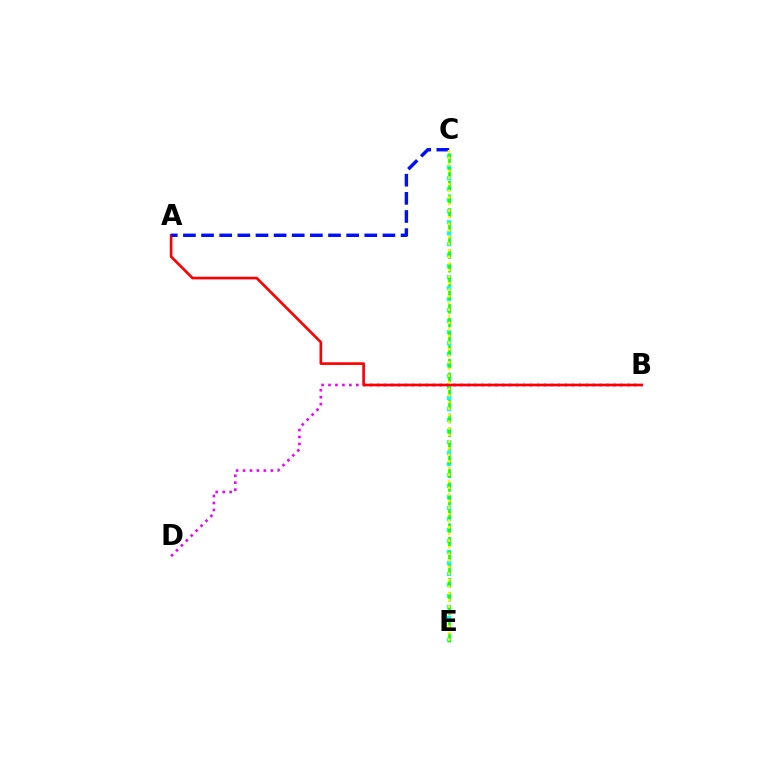{('C', 'E'): [{'color': '#00fff6', 'line_style': 'dotted', 'thickness': 2.99}, {'color': '#08ff00', 'line_style': 'dashed', 'thickness': 1.86}, {'color': '#fcf500', 'line_style': 'dotted', 'thickness': 1.79}], ('B', 'D'): [{'color': '#ee00ff', 'line_style': 'dotted', 'thickness': 1.89}], ('A', 'B'): [{'color': '#ff0000', 'line_style': 'solid', 'thickness': 1.92}], ('A', 'C'): [{'color': '#0010ff', 'line_style': 'dashed', 'thickness': 2.46}]}